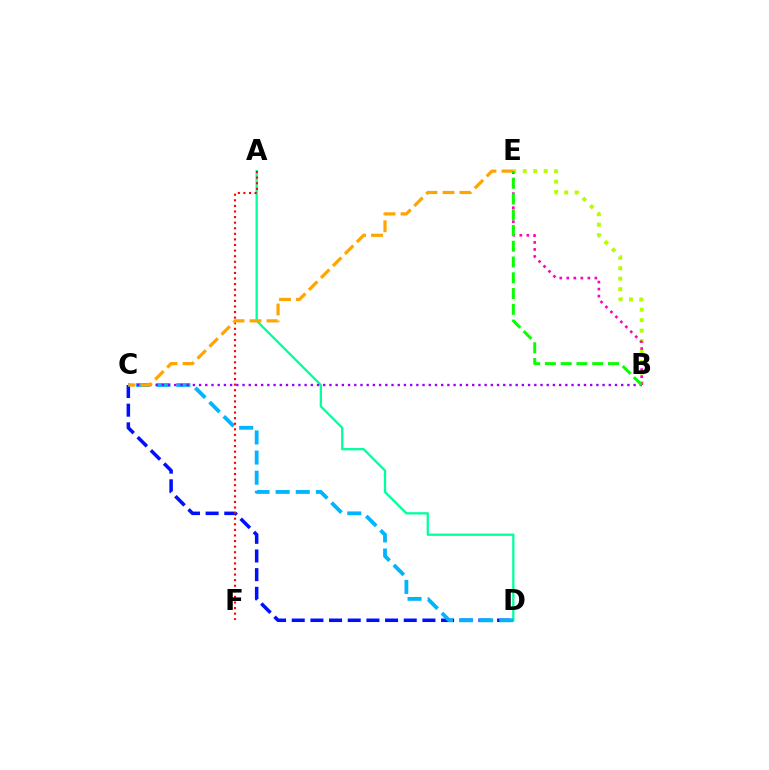{('A', 'D'): [{'color': '#00ff9d', 'line_style': 'solid', 'thickness': 1.64}], ('B', 'E'): [{'color': '#b3ff00', 'line_style': 'dotted', 'thickness': 2.85}, {'color': '#ff00bd', 'line_style': 'dotted', 'thickness': 1.91}, {'color': '#08ff00', 'line_style': 'dashed', 'thickness': 2.14}], ('C', 'D'): [{'color': '#0010ff', 'line_style': 'dashed', 'thickness': 2.54}, {'color': '#00b5ff', 'line_style': 'dashed', 'thickness': 2.73}], ('A', 'F'): [{'color': '#ff0000', 'line_style': 'dotted', 'thickness': 1.52}], ('B', 'C'): [{'color': '#9b00ff', 'line_style': 'dotted', 'thickness': 1.69}], ('C', 'E'): [{'color': '#ffa500', 'line_style': 'dashed', 'thickness': 2.3}]}